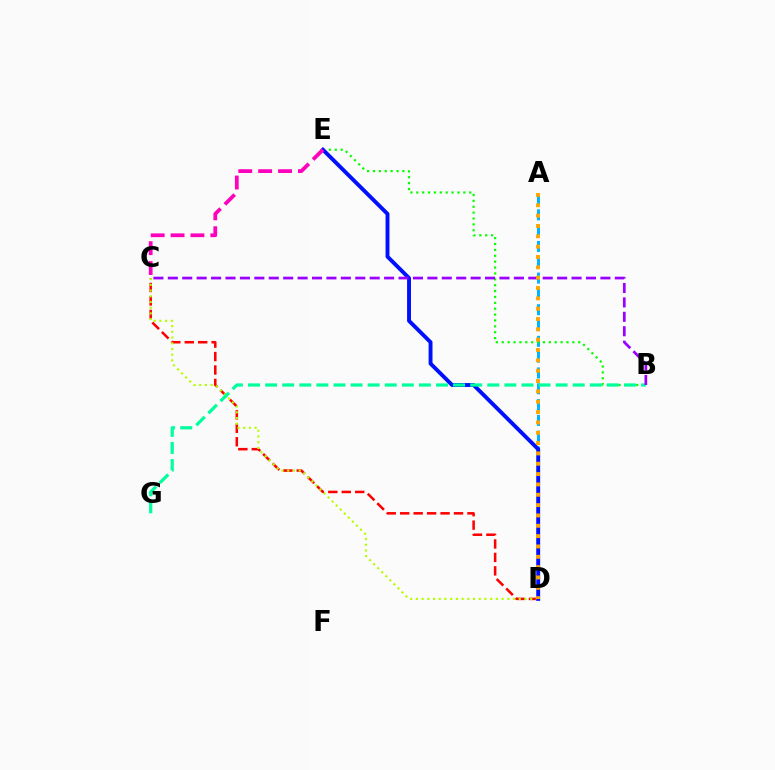{('C', 'D'): [{'color': '#ff0000', 'line_style': 'dashed', 'thickness': 1.83}, {'color': '#b3ff00', 'line_style': 'dotted', 'thickness': 1.55}], ('A', 'D'): [{'color': '#00b5ff', 'line_style': 'dashed', 'thickness': 2.15}, {'color': '#ffa500', 'line_style': 'dotted', 'thickness': 2.81}], ('B', 'E'): [{'color': '#08ff00', 'line_style': 'dotted', 'thickness': 1.6}], ('D', 'E'): [{'color': '#0010ff', 'line_style': 'solid', 'thickness': 2.81}], ('B', 'G'): [{'color': '#00ff9d', 'line_style': 'dashed', 'thickness': 2.32}], ('B', 'C'): [{'color': '#9b00ff', 'line_style': 'dashed', 'thickness': 1.96}], ('C', 'E'): [{'color': '#ff00bd', 'line_style': 'dashed', 'thickness': 2.7}]}